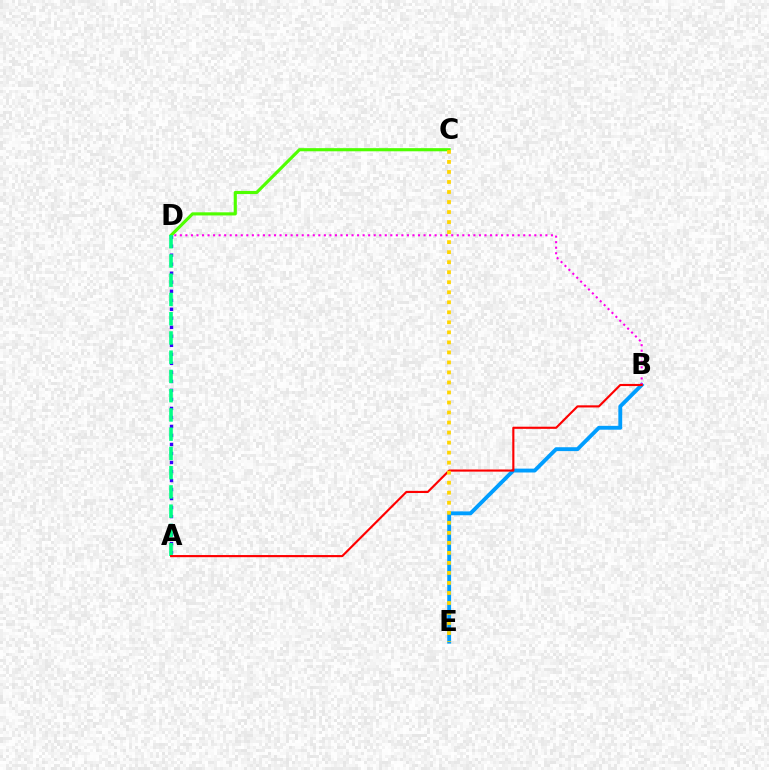{('A', 'D'): [{'color': '#3700ff', 'line_style': 'dotted', 'thickness': 2.45}, {'color': '#00ff86', 'line_style': 'dashed', 'thickness': 2.61}], ('B', 'E'): [{'color': '#009eff', 'line_style': 'solid', 'thickness': 2.78}], ('C', 'D'): [{'color': '#4fff00', 'line_style': 'solid', 'thickness': 2.26}], ('B', 'D'): [{'color': '#ff00ed', 'line_style': 'dotted', 'thickness': 1.5}], ('A', 'B'): [{'color': '#ff0000', 'line_style': 'solid', 'thickness': 1.54}], ('C', 'E'): [{'color': '#ffd500', 'line_style': 'dotted', 'thickness': 2.72}]}